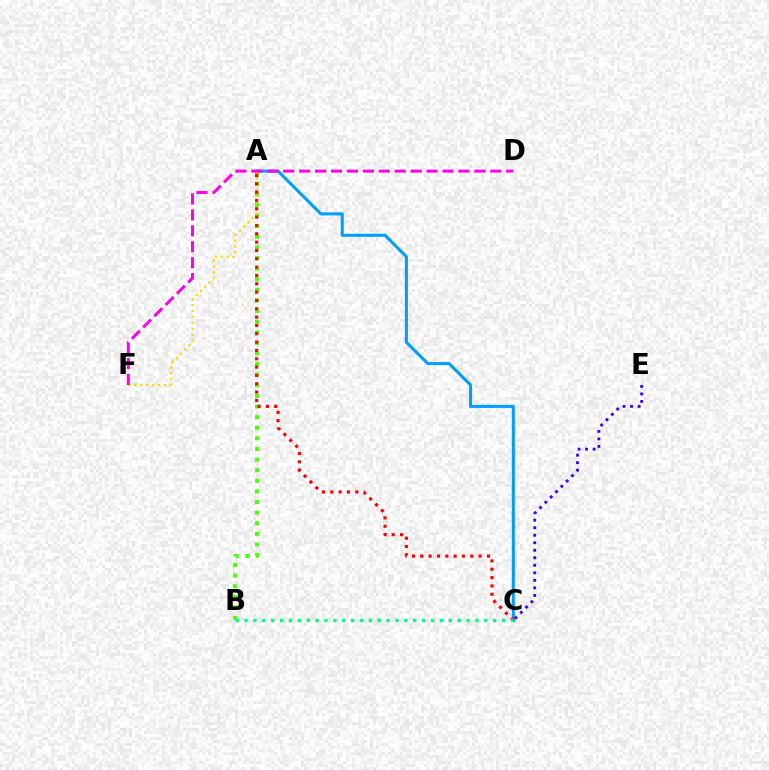{('A', 'C'): [{'color': '#009eff', 'line_style': 'solid', 'thickness': 2.2}, {'color': '#ff0000', 'line_style': 'dotted', 'thickness': 2.26}], ('A', 'B'): [{'color': '#4fff00', 'line_style': 'dotted', 'thickness': 2.88}], ('A', 'F'): [{'color': '#ffd500', 'line_style': 'dotted', 'thickness': 1.61}], ('D', 'F'): [{'color': '#ff00ed', 'line_style': 'dashed', 'thickness': 2.16}], ('C', 'E'): [{'color': '#3700ff', 'line_style': 'dotted', 'thickness': 2.04}], ('B', 'C'): [{'color': '#00ff86', 'line_style': 'dotted', 'thickness': 2.41}]}